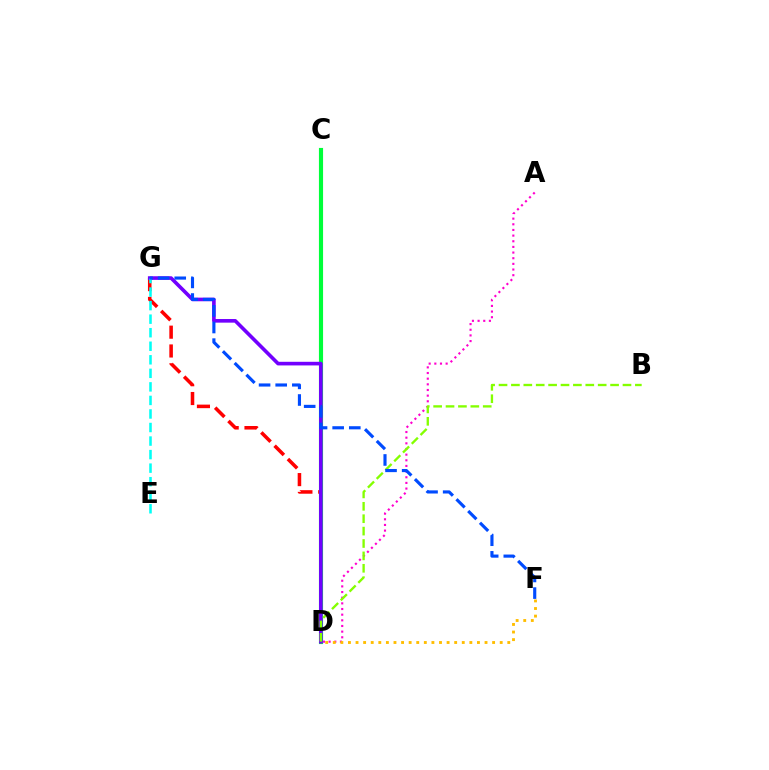{('D', 'G'): [{'color': '#ff0000', 'line_style': 'dashed', 'thickness': 2.55}, {'color': '#7200ff', 'line_style': 'solid', 'thickness': 2.61}], ('C', 'D'): [{'color': '#00ff39', 'line_style': 'solid', 'thickness': 2.98}], ('A', 'D'): [{'color': '#ff00cf', 'line_style': 'dotted', 'thickness': 1.54}], ('B', 'D'): [{'color': '#84ff00', 'line_style': 'dashed', 'thickness': 1.68}], ('E', 'G'): [{'color': '#00fff6', 'line_style': 'dashed', 'thickness': 1.84}], ('D', 'F'): [{'color': '#ffbd00', 'line_style': 'dotted', 'thickness': 2.06}], ('F', 'G'): [{'color': '#004bff', 'line_style': 'dashed', 'thickness': 2.26}]}